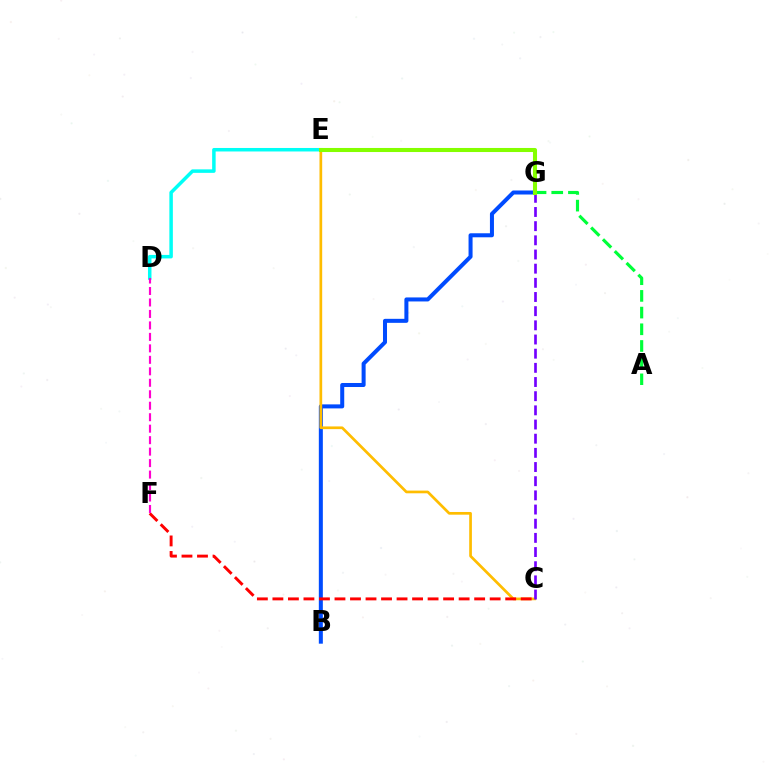{('A', 'G'): [{'color': '#00ff39', 'line_style': 'dashed', 'thickness': 2.27}], ('B', 'G'): [{'color': '#004bff', 'line_style': 'solid', 'thickness': 2.89}], ('C', 'E'): [{'color': '#ffbd00', 'line_style': 'solid', 'thickness': 1.94}], ('C', 'F'): [{'color': '#ff0000', 'line_style': 'dashed', 'thickness': 2.11}], ('D', 'E'): [{'color': '#00fff6', 'line_style': 'solid', 'thickness': 2.52}], ('C', 'G'): [{'color': '#7200ff', 'line_style': 'dashed', 'thickness': 1.92}], ('D', 'F'): [{'color': '#ff00cf', 'line_style': 'dashed', 'thickness': 1.56}], ('E', 'G'): [{'color': '#84ff00', 'line_style': 'solid', 'thickness': 2.93}]}